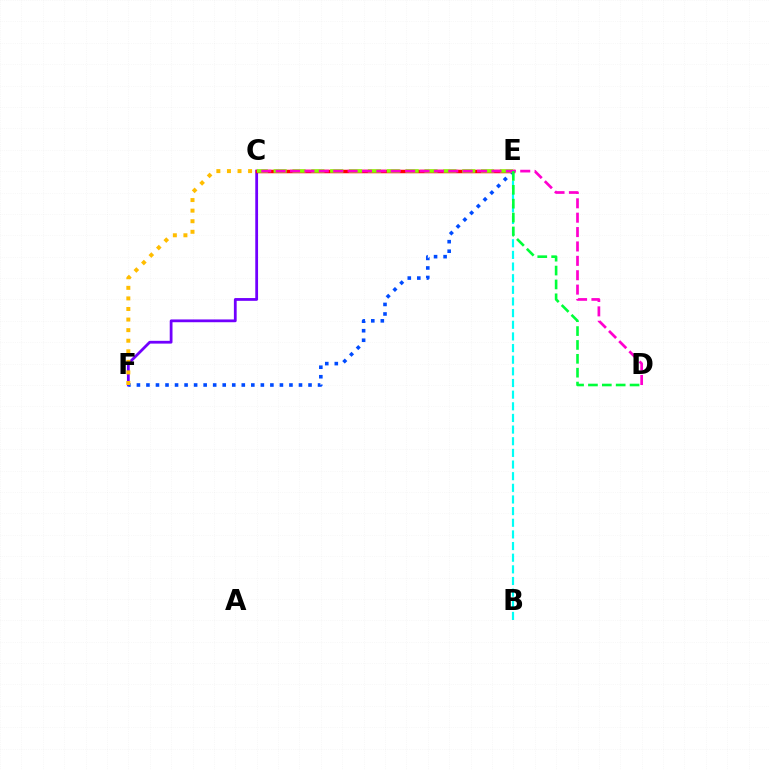{('C', 'F'): [{'color': '#7200ff', 'line_style': 'solid', 'thickness': 2.0}, {'color': '#ffbd00', 'line_style': 'dotted', 'thickness': 2.87}], ('E', 'F'): [{'color': '#004bff', 'line_style': 'dotted', 'thickness': 2.59}], ('C', 'E'): [{'color': '#ff0000', 'line_style': 'solid', 'thickness': 2.52}, {'color': '#84ff00', 'line_style': 'dashed', 'thickness': 2.56}], ('B', 'E'): [{'color': '#00fff6', 'line_style': 'dashed', 'thickness': 1.58}], ('C', 'D'): [{'color': '#ff00cf', 'line_style': 'dashed', 'thickness': 1.95}], ('D', 'E'): [{'color': '#00ff39', 'line_style': 'dashed', 'thickness': 1.88}]}